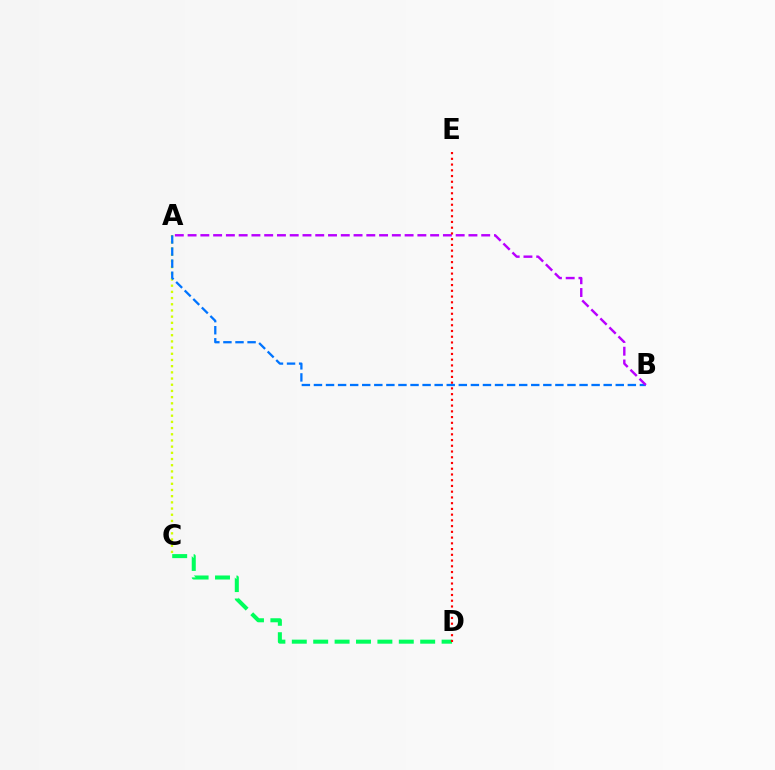{('A', 'C'): [{'color': '#d1ff00', 'line_style': 'dotted', 'thickness': 1.68}], ('C', 'D'): [{'color': '#00ff5c', 'line_style': 'dashed', 'thickness': 2.91}], ('A', 'B'): [{'color': '#0074ff', 'line_style': 'dashed', 'thickness': 1.64}, {'color': '#b900ff', 'line_style': 'dashed', 'thickness': 1.73}], ('D', 'E'): [{'color': '#ff0000', 'line_style': 'dotted', 'thickness': 1.56}]}